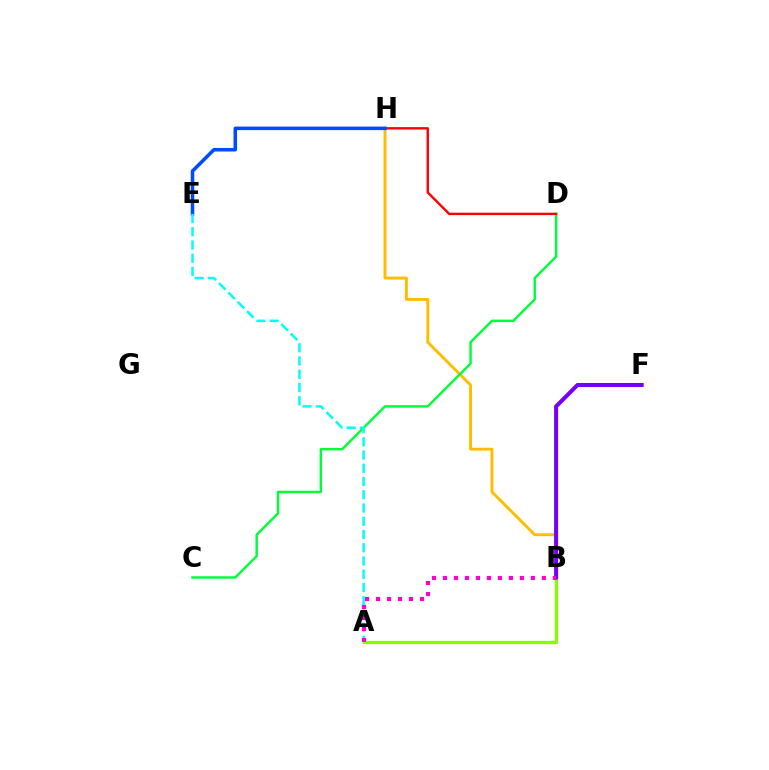{('B', 'H'): [{'color': '#ffbd00', 'line_style': 'solid', 'thickness': 2.1}], ('C', 'D'): [{'color': '#00ff39', 'line_style': 'solid', 'thickness': 1.77}], ('D', 'H'): [{'color': '#ff0000', 'line_style': 'solid', 'thickness': 1.73}], ('E', 'H'): [{'color': '#004bff', 'line_style': 'solid', 'thickness': 2.55}], ('A', 'B'): [{'color': '#84ff00', 'line_style': 'solid', 'thickness': 2.38}, {'color': '#ff00cf', 'line_style': 'dotted', 'thickness': 2.99}], ('B', 'F'): [{'color': '#7200ff', 'line_style': 'solid', 'thickness': 2.9}], ('A', 'E'): [{'color': '#00fff6', 'line_style': 'dashed', 'thickness': 1.8}]}